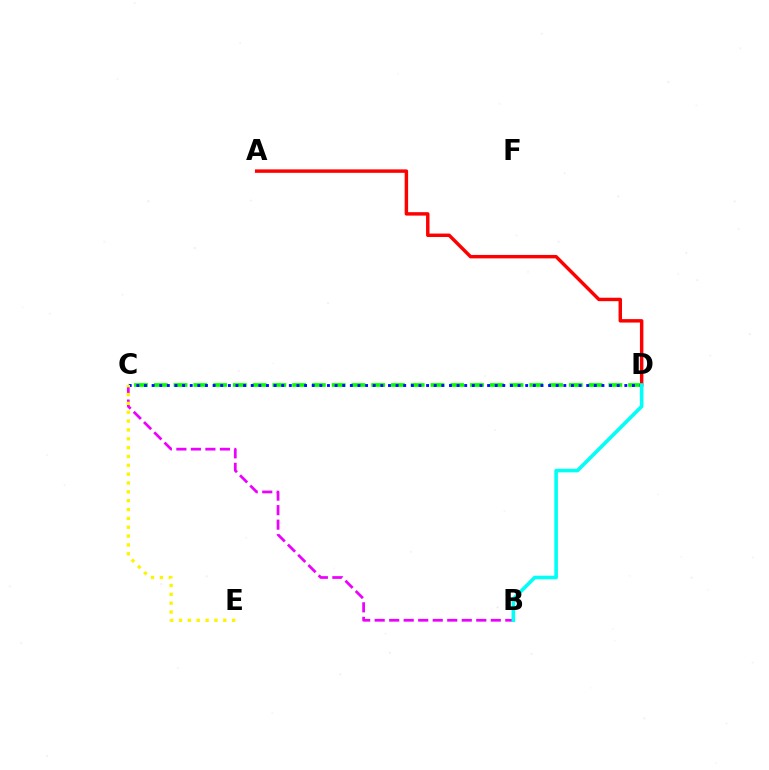{('C', 'D'): [{'color': '#08ff00', 'line_style': 'dashed', 'thickness': 2.68}, {'color': '#0010ff', 'line_style': 'dotted', 'thickness': 2.07}], ('A', 'D'): [{'color': '#ff0000', 'line_style': 'solid', 'thickness': 2.48}], ('B', 'C'): [{'color': '#ee00ff', 'line_style': 'dashed', 'thickness': 1.97}], ('B', 'D'): [{'color': '#00fff6', 'line_style': 'solid', 'thickness': 2.59}], ('C', 'E'): [{'color': '#fcf500', 'line_style': 'dotted', 'thickness': 2.4}]}